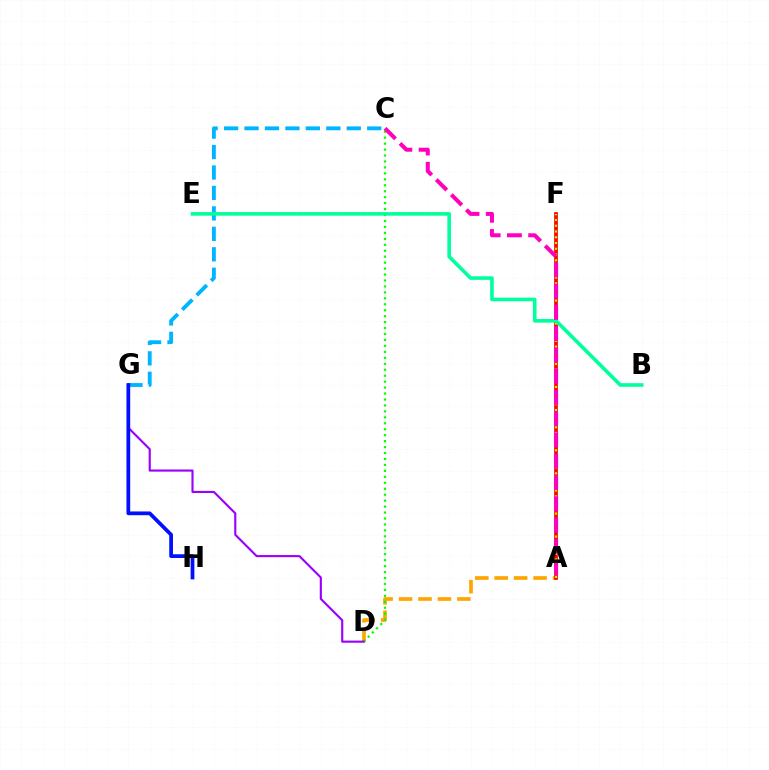{('A', 'D'): [{'color': '#ffa500', 'line_style': 'dashed', 'thickness': 2.64}], ('C', 'D'): [{'color': '#08ff00', 'line_style': 'dotted', 'thickness': 1.62}], ('D', 'G'): [{'color': '#9b00ff', 'line_style': 'solid', 'thickness': 1.54}], ('C', 'G'): [{'color': '#00b5ff', 'line_style': 'dashed', 'thickness': 2.78}], ('G', 'H'): [{'color': '#0010ff', 'line_style': 'solid', 'thickness': 2.69}], ('A', 'F'): [{'color': '#ff0000', 'line_style': 'solid', 'thickness': 2.67}, {'color': '#b3ff00', 'line_style': 'dotted', 'thickness': 1.56}], ('B', 'E'): [{'color': '#00ff9d', 'line_style': 'solid', 'thickness': 2.59}], ('A', 'C'): [{'color': '#ff00bd', 'line_style': 'dashed', 'thickness': 2.89}]}